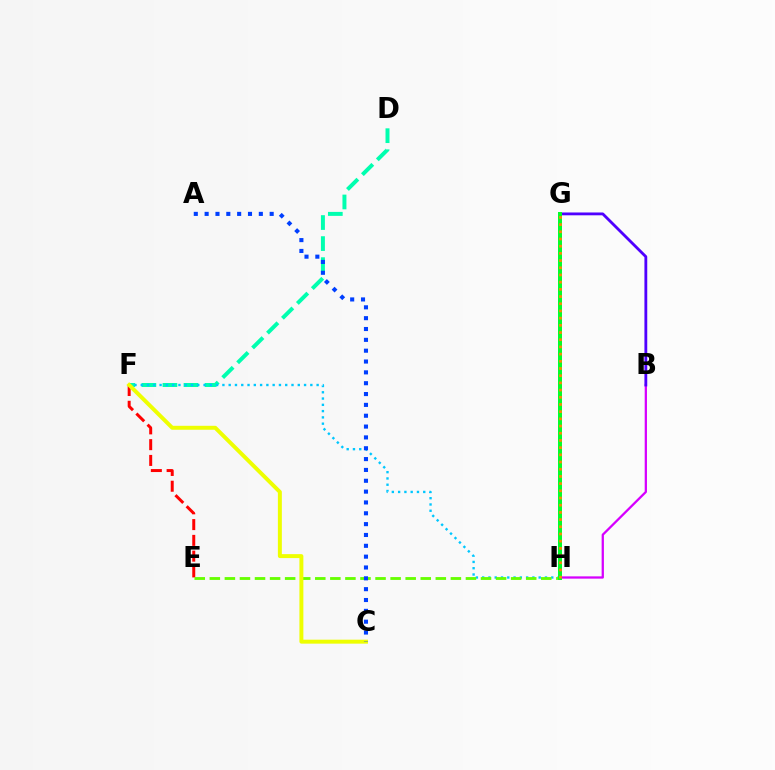{('D', 'F'): [{'color': '#00ffaf', 'line_style': 'dashed', 'thickness': 2.86}], ('F', 'H'): [{'color': '#00c7ff', 'line_style': 'dotted', 'thickness': 1.71}], ('G', 'H'): [{'color': '#ff00a0', 'line_style': 'dotted', 'thickness': 2.87}, {'color': '#00ff27', 'line_style': 'solid', 'thickness': 2.86}, {'color': '#ff8800', 'line_style': 'dotted', 'thickness': 1.95}], ('E', 'F'): [{'color': '#ff0000', 'line_style': 'dashed', 'thickness': 2.14}], ('B', 'H'): [{'color': '#d600ff', 'line_style': 'solid', 'thickness': 1.64}], ('E', 'H'): [{'color': '#66ff00', 'line_style': 'dashed', 'thickness': 2.05}], ('B', 'G'): [{'color': '#4f00ff', 'line_style': 'solid', 'thickness': 2.03}], ('C', 'F'): [{'color': '#eeff00', 'line_style': 'solid', 'thickness': 2.85}], ('A', 'C'): [{'color': '#003fff', 'line_style': 'dotted', 'thickness': 2.95}]}